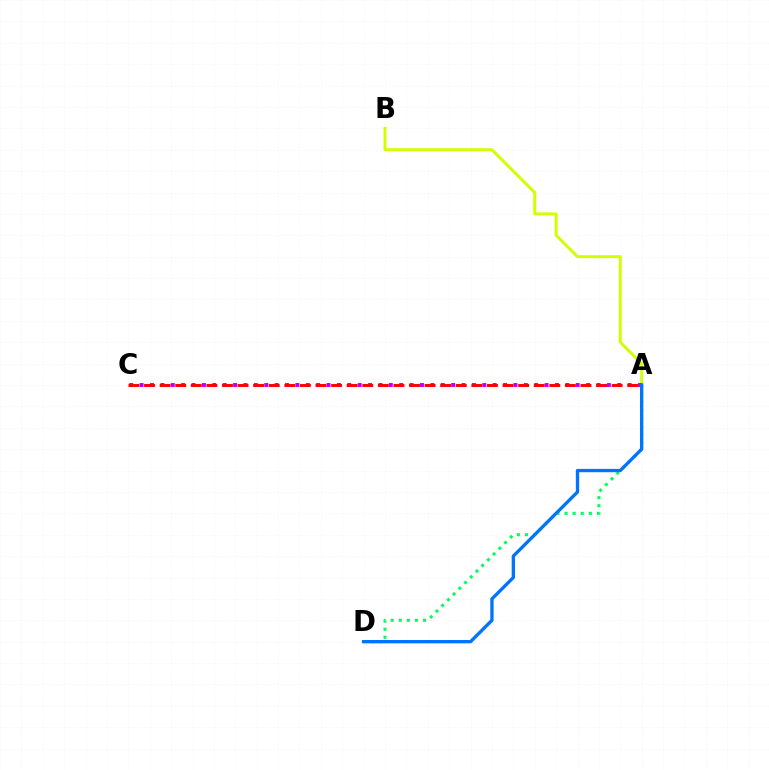{('A', 'D'): [{'color': '#00ff5c', 'line_style': 'dotted', 'thickness': 2.2}, {'color': '#0074ff', 'line_style': 'solid', 'thickness': 2.39}], ('A', 'B'): [{'color': '#d1ff00', 'line_style': 'solid', 'thickness': 2.14}], ('A', 'C'): [{'color': '#b900ff', 'line_style': 'dotted', 'thickness': 2.82}, {'color': '#ff0000', 'line_style': 'dashed', 'thickness': 2.12}]}